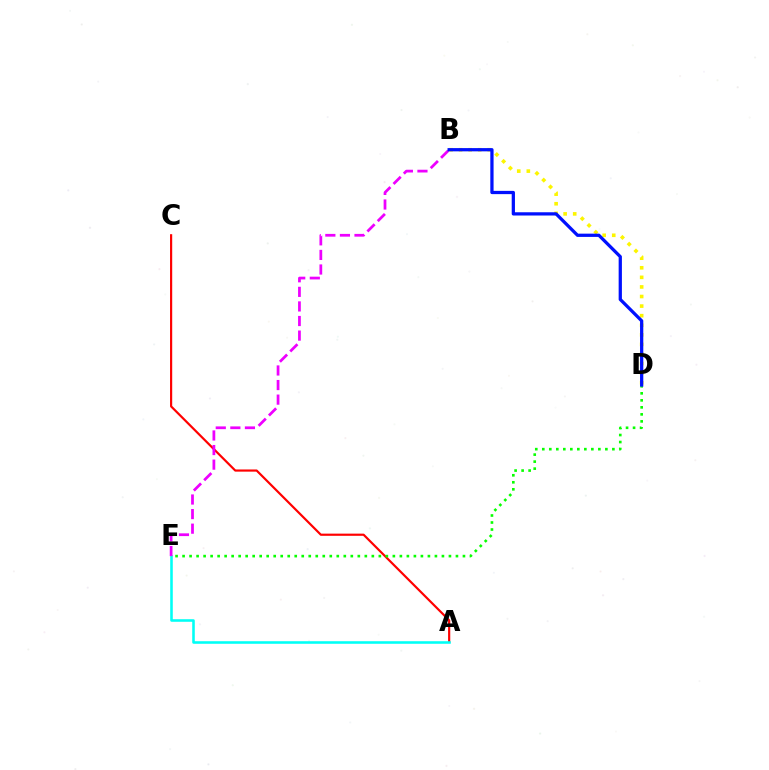{('A', 'C'): [{'color': '#ff0000', 'line_style': 'solid', 'thickness': 1.57}], ('B', 'D'): [{'color': '#fcf500', 'line_style': 'dotted', 'thickness': 2.6}, {'color': '#0010ff', 'line_style': 'solid', 'thickness': 2.34}], ('A', 'E'): [{'color': '#00fff6', 'line_style': 'solid', 'thickness': 1.85}], ('D', 'E'): [{'color': '#08ff00', 'line_style': 'dotted', 'thickness': 1.9}], ('B', 'E'): [{'color': '#ee00ff', 'line_style': 'dashed', 'thickness': 1.98}]}